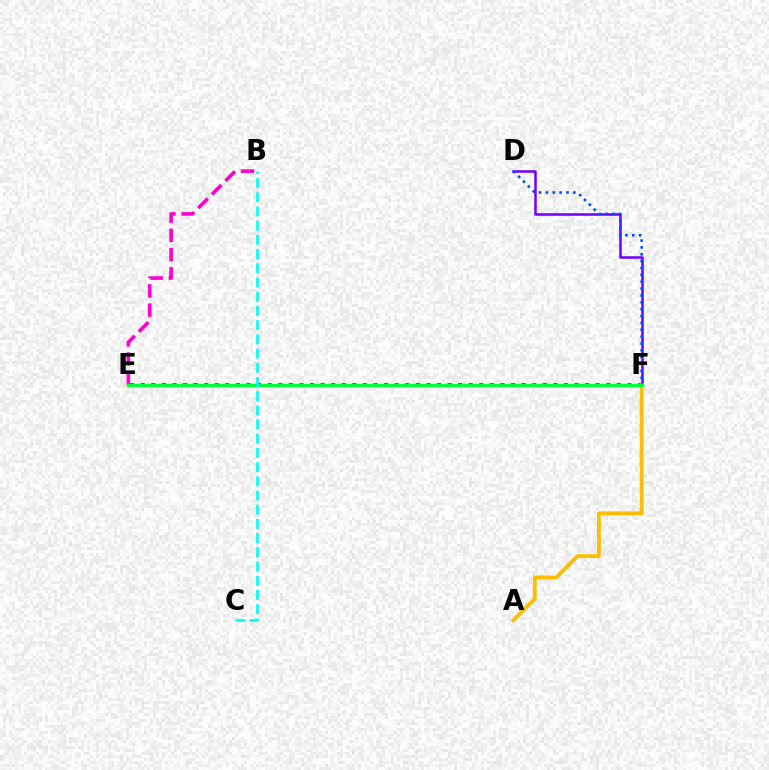{('D', 'F'): [{'color': '#7200ff', 'line_style': 'solid', 'thickness': 1.82}, {'color': '#004bff', 'line_style': 'dotted', 'thickness': 1.86}], ('B', 'E'): [{'color': '#ff00cf', 'line_style': 'dashed', 'thickness': 2.61}], ('E', 'F'): [{'color': '#ff0000', 'line_style': 'dotted', 'thickness': 2.87}, {'color': '#84ff00', 'line_style': 'solid', 'thickness': 2.45}, {'color': '#00ff39', 'line_style': 'solid', 'thickness': 2.24}], ('A', 'F'): [{'color': '#ffbd00', 'line_style': 'solid', 'thickness': 2.76}], ('B', 'C'): [{'color': '#00fff6', 'line_style': 'dashed', 'thickness': 1.93}]}